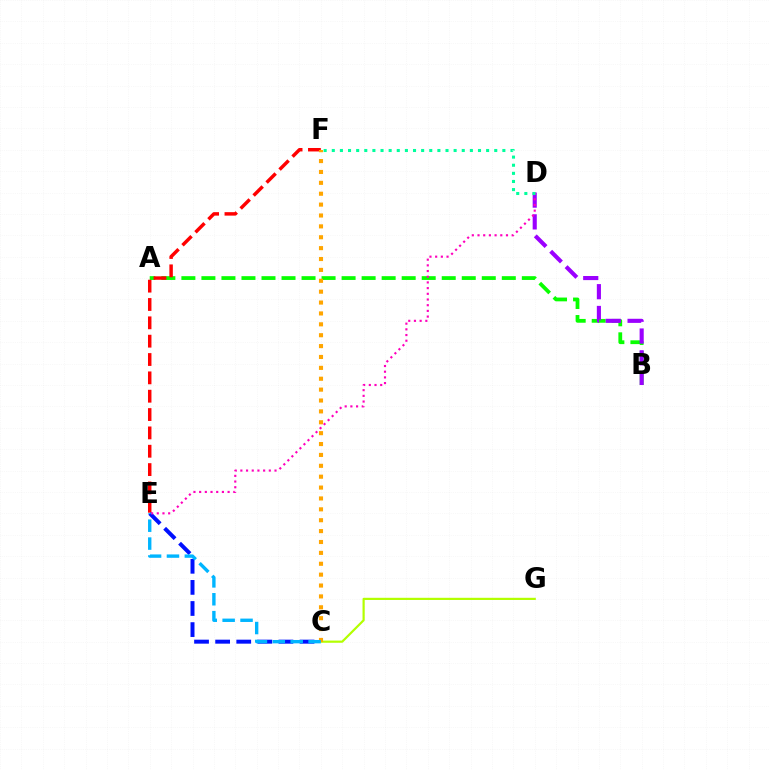{('C', 'G'): [{'color': '#b3ff00', 'line_style': 'solid', 'thickness': 1.58}], ('A', 'B'): [{'color': '#08ff00', 'line_style': 'dashed', 'thickness': 2.72}], ('E', 'F'): [{'color': '#ff0000', 'line_style': 'dashed', 'thickness': 2.49}], ('B', 'D'): [{'color': '#9b00ff', 'line_style': 'dashed', 'thickness': 2.96}], ('C', 'E'): [{'color': '#0010ff', 'line_style': 'dashed', 'thickness': 2.87}, {'color': '#00b5ff', 'line_style': 'dashed', 'thickness': 2.43}], ('C', 'F'): [{'color': '#ffa500', 'line_style': 'dotted', 'thickness': 2.96}], ('D', 'E'): [{'color': '#ff00bd', 'line_style': 'dotted', 'thickness': 1.55}], ('D', 'F'): [{'color': '#00ff9d', 'line_style': 'dotted', 'thickness': 2.21}]}